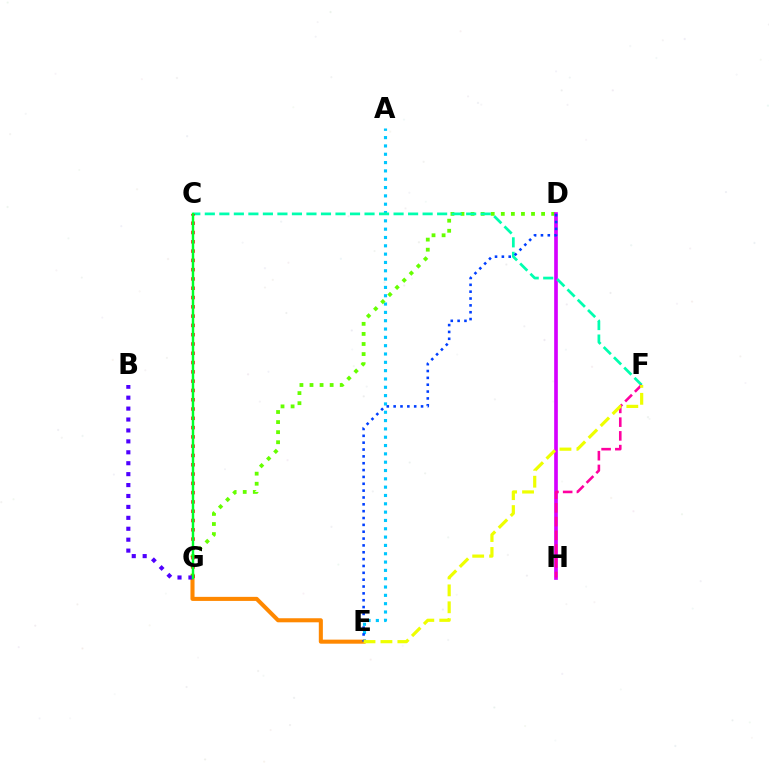{('A', 'E'): [{'color': '#00c7ff', 'line_style': 'dotted', 'thickness': 2.26}], ('D', 'G'): [{'color': '#66ff00', 'line_style': 'dotted', 'thickness': 2.74}], ('E', 'G'): [{'color': '#ff8800', 'line_style': 'solid', 'thickness': 2.92}], ('D', 'H'): [{'color': '#d600ff', 'line_style': 'solid', 'thickness': 2.64}], ('C', 'F'): [{'color': '#00ffaf', 'line_style': 'dashed', 'thickness': 1.97}], ('C', 'G'): [{'color': '#ff0000', 'line_style': 'dotted', 'thickness': 2.52}, {'color': '#00ff27', 'line_style': 'solid', 'thickness': 1.75}], ('B', 'G'): [{'color': '#4f00ff', 'line_style': 'dotted', 'thickness': 2.97}], ('D', 'E'): [{'color': '#003fff', 'line_style': 'dotted', 'thickness': 1.86}], ('F', 'H'): [{'color': '#ff00a0', 'line_style': 'dashed', 'thickness': 1.87}], ('E', 'F'): [{'color': '#eeff00', 'line_style': 'dashed', 'thickness': 2.3}]}